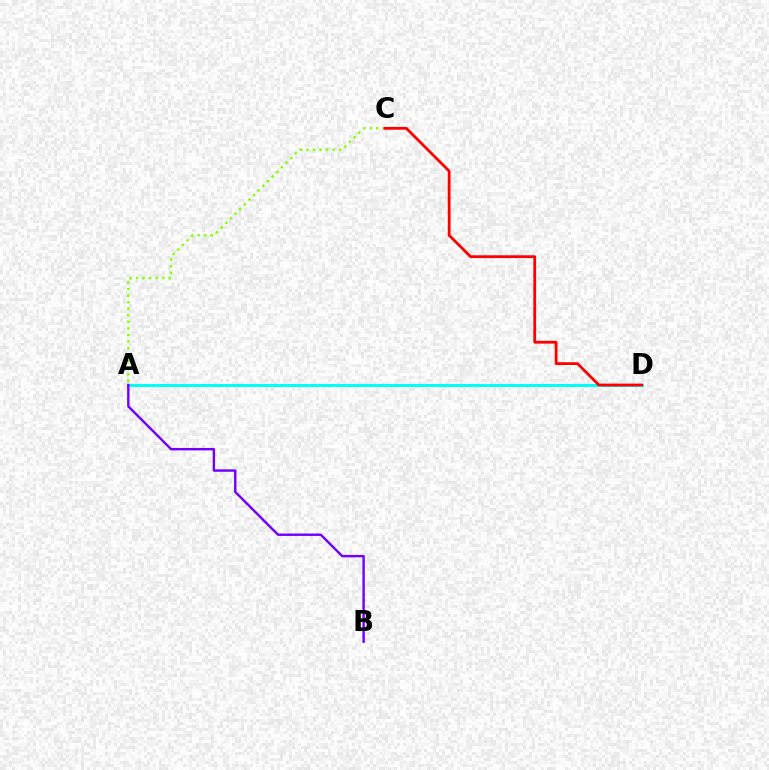{('A', 'C'): [{'color': '#84ff00', 'line_style': 'dotted', 'thickness': 1.78}], ('A', 'D'): [{'color': '#00fff6', 'line_style': 'solid', 'thickness': 2.16}], ('A', 'B'): [{'color': '#7200ff', 'line_style': 'solid', 'thickness': 1.74}], ('C', 'D'): [{'color': '#ff0000', 'line_style': 'solid', 'thickness': 2.01}]}